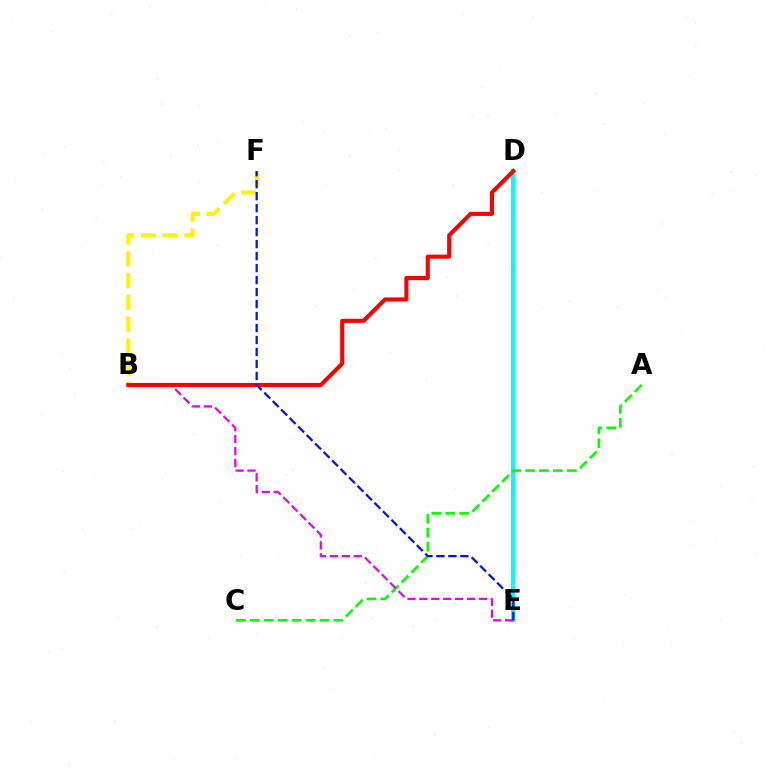{('D', 'E'): [{'color': '#00fff6', 'line_style': 'solid', 'thickness': 2.96}], ('B', 'F'): [{'color': '#fcf500', 'line_style': 'dashed', 'thickness': 2.96}], ('A', 'C'): [{'color': '#08ff00', 'line_style': 'dashed', 'thickness': 1.89}], ('B', 'E'): [{'color': '#ee00ff', 'line_style': 'dashed', 'thickness': 1.62}], ('B', 'D'): [{'color': '#ff0000', 'line_style': 'solid', 'thickness': 2.94}], ('E', 'F'): [{'color': '#0010ff', 'line_style': 'dashed', 'thickness': 1.63}]}